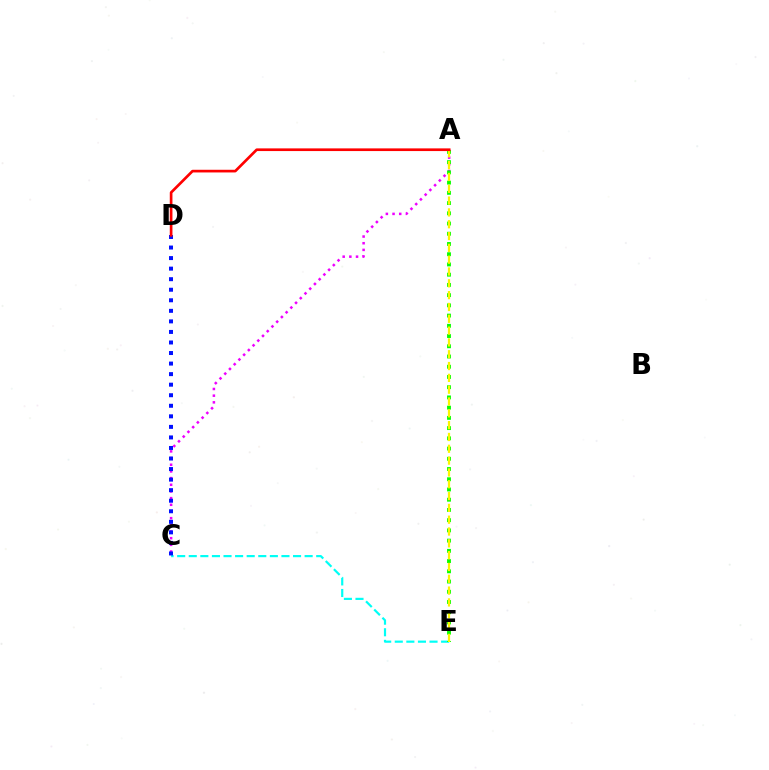{('C', 'E'): [{'color': '#00fff6', 'line_style': 'dashed', 'thickness': 1.57}], ('A', 'C'): [{'color': '#ee00ff', 'line_style': 'dotted', 'thickness': 1.81}], ('A', 'E'): [{'color': '#08ff00', 'line_style': 'dotted', 'thickness': 2.78}, {'color': '#fcf500', 'line_style': 'dashed', 'thickness': 1.61}], ('C', 'D'): [{'color': '#0010ff', 'line_style': 'dotted', 'thickness': 2.87}], ('A', 'D'): [{'color': '#ff0000', 'line_style': 'solid', 'thickness': 1.93}]}